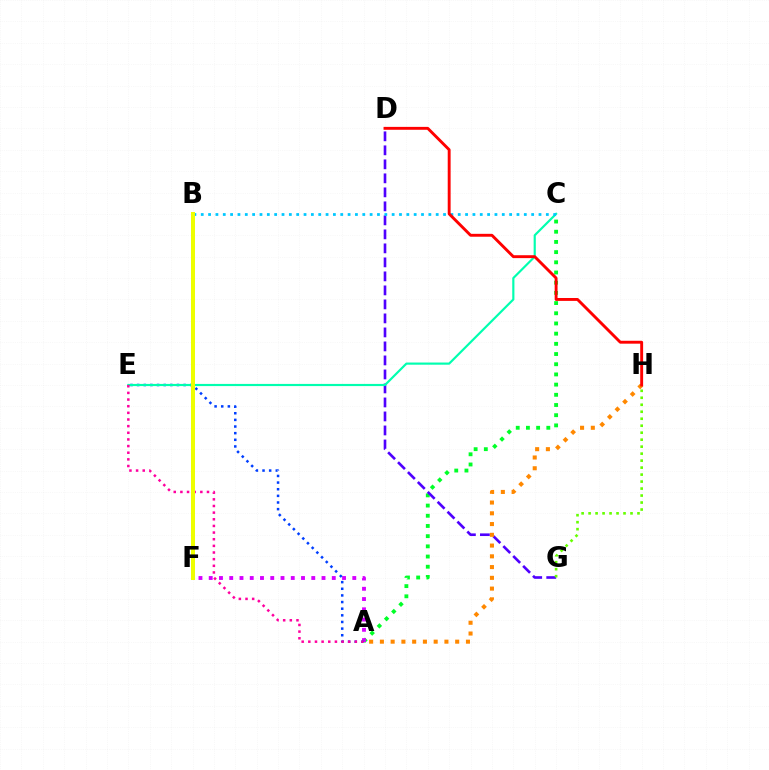{('A', 'C'): [{'color': '#00ff27', 'line_style': 'dotted', 'thickness': 2.77}], ('A', 'F'): [{'color': '#d600ff', 'line_style': 'dotted', 'thickness': 2.79}], ('D', 'G'): [{'color': '#4f00ff', 'line_style': 'dashed', 'thickness': 1.9}], ('G', 'H'): [{'color': '#66ff00', 'line_style': 'dotted', 'thickness': 1.9}], ('A', 'E'): [{'color': '#003fff', 'line_style': 'dotted', 'thickness': 1.8}, {'color': '#ff00a0', 'line_style': 'dotted', 'thickness': 1.81}], ('C', 'E'): [{'color': '#00ffaf', 'line_style': 'solid', 'thickness': 1.56}], ('B', 'C'): [{'color': '#00c7ff', 'line_style': 'dotted', 'thickness': 2.0}], ('A', 'H'): [{'color': '#ff8800', 'line_style': 'dotted', 'thickness': 2.92}], ('B', 'F'): [{'color': '#eeff00', 'line_style': 'solid', 'thickness': 2.89}], ('D', 'H'): [{'color': '#ff0000', 'line_style': 'solid', 'thickness': 2.09}]}